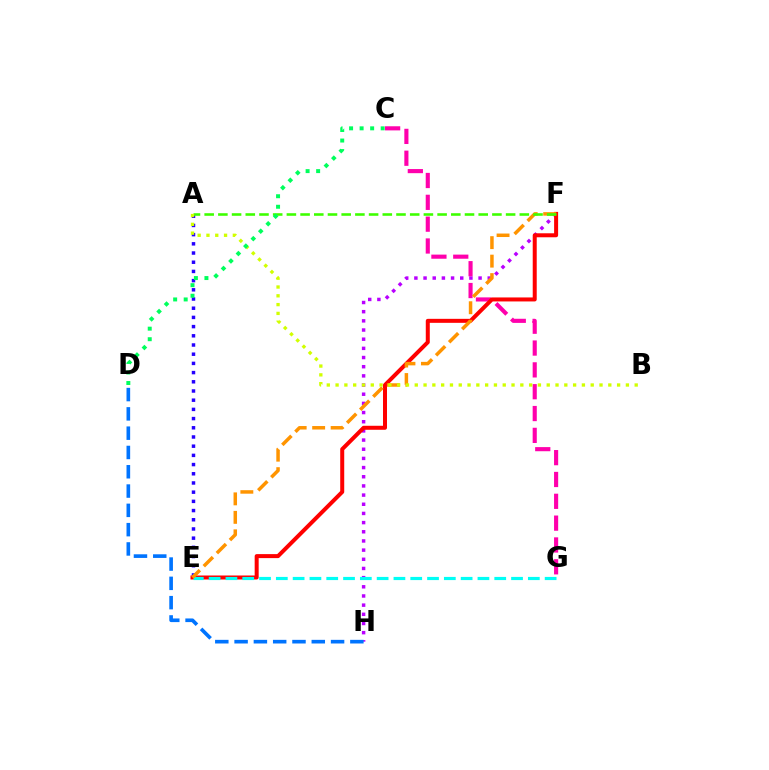{('F', 'H'): [{'color': '#b900ff', 'line_style': 'dotted', 'thickness': 2.49}], ('C', 'G'): [{'color': '#ff00ac', 'line_style': 'dashed', 'thickness': 2.97}], ('A', 'E'): [{'color': '#2500ff', 'line_style': 'dotted', 'thickness': 2.5}], ('E', 'F'): [{'color': '#ff0000', 'line_style': 'solid', 'thickness': 2.88}, {'color': '#ff9400', 'line_style': 'dashed', 'thickness': 2.51}], ('E', 'G'): [{'color': '#00fff6', 'line_style': 'dashed', 'thickness': 2.28}], ('A', 'F'): [{'color': '#3dff00', 'line_style': 'dashed', 'thickness': 1.86}], ('A', 'B'): [{'color': '#d1ff00', 'line_style': 'dotted', 'thickness': 2.39}], ('C', 'D'): [{'color': '#00ff5c', 'line_style': 'dotted', 'thickness': 2.86}], ('D', 'H'): [{'color': '#0074ff', 'line_style': 'dashed', 'thickness': 2.62}]}